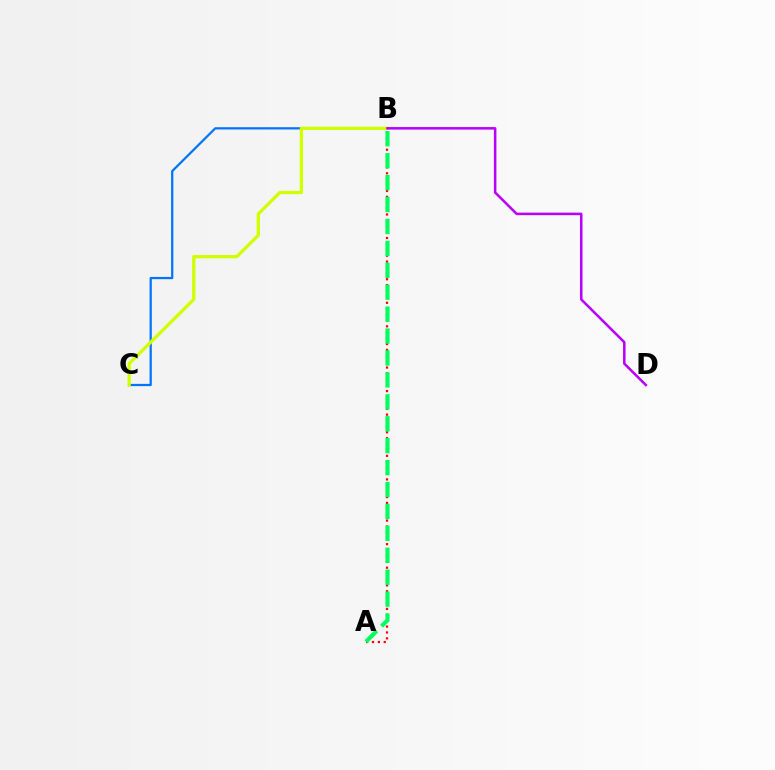{('B', 'C'): [{'color': '#0074ff', 'line_style': 'solid', 'thickness': 1.61}, {'color': '#d1ff00', 'line_style': 'solid', 'thickness': 2.36}], ('A', 'B'): [{'color': '#ff0000', 'line_style': 'dotted', 'thickness': 1.6}, {'color': '#00ff5c', 'line_style': 'dashed', 'thickness': 2.98}], ('B', 'D'): [{'color': '#b900ff', 'line_style': 'solid', 'thickness': 1.82}]}